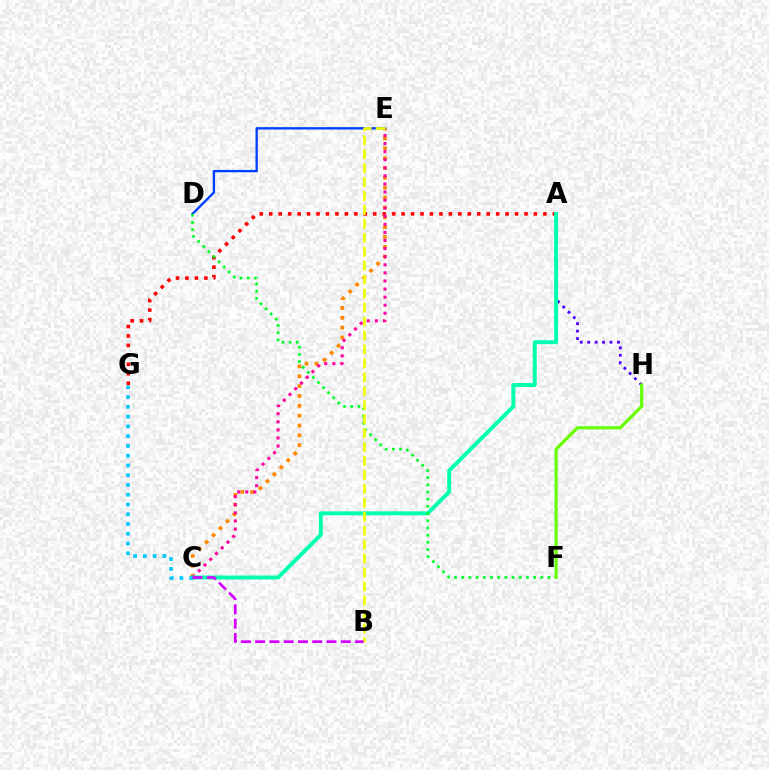{('C', 'E'): [{'color': '#ff8800', 'line_style': 'dotted', 'thickness': 2.68}, {'color': '#ff00a0', 'line_style': 'dotted', 'thickness': 2.2}], ('D', 'E'): [{'color': '#003fff', 'line_style': 'solid', 'thickness': 1.69}], ('A', 'G'): [{'color': '#ff0000', 'line_style': 'dotted', 'thickness': 2.57}], ('A', 'H'): [{'color': '#4f00ff', 'line_style': 'dotted', 'thickness': 2.02}], ('A', 'C'): [{'color': '#00ffaf', 'line_style': 'solid', 'thickness': 2.82}], ('D', 'F'): [{'color': '#00ff27', 'line_style': 'dotted', 'thickness': 1.95}], ('C', 'G'): [{'color': '#00c7ff', 'line_style': 'dotted', 'thickness': 2.65}], ('B', 'E'): [{'color': '#eeff00', 'line_style': 'dashed', 'thickness': 1.89}], ('B', 'C'): [{'color': '#d600ff', 'line_style': 'dashed', 'thickness': 1.94}], ('F', 'H'): [{'color': '#66ff00', 'line_style': 'solid', 'thickness': 2.3}]}